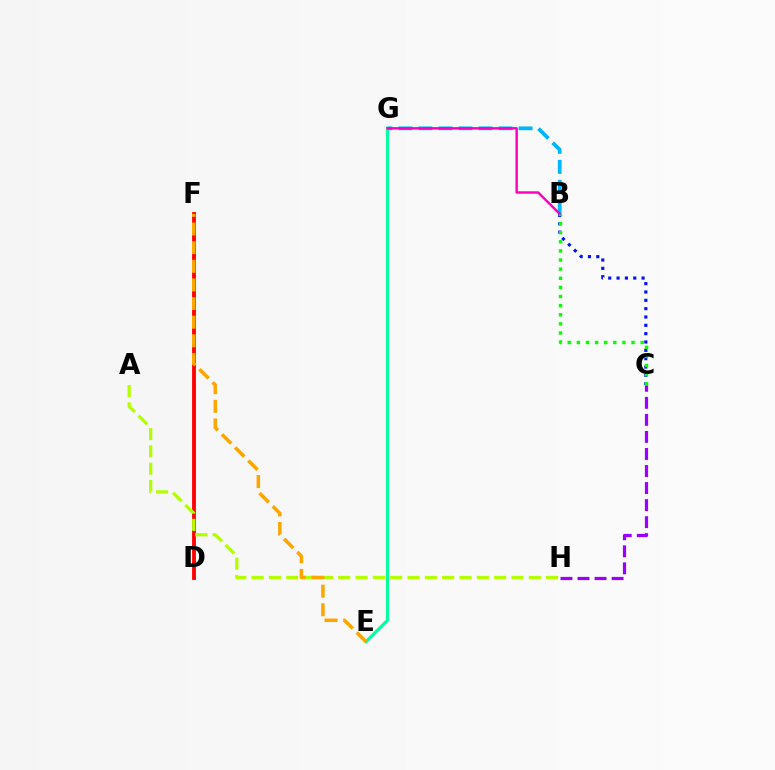{('D', 'F'): [{'color': '#ff0000', 'line_style': 'solid', 'thickness': 2.76}], ('E', 'G'): [{'color': '#00ff9d', 'line_style': 'solid', 'thickness': 2.23}], ('B', 'G'): [{'color': '#00b5ff', 'line_style': 'dashed', 'thickness': 2.72}, {'color': '#ff00bd', 'line_style': 'solid', 'thickness': 1.75}], ('B', 'C'): [{'color': '#0010ff', 'line_style': 'dotted', 'thickness': 2.27}, {'color': '#08ff00', 'line_style': 'dotted', 'thickness': 2.48}], ('A', 'H'): [{'color': '#b3ff00', 'line_style': 'dashed', 'thickness': 2.35}], ('E', 'F'): [{'color': '#ffa500', 'line_style': 'dashed', 'thickness': 2.53}], ('C', 'H'): [{'color': '#9b00ff', 'line_style': 'dashed', 'thickness': 2.32}]}